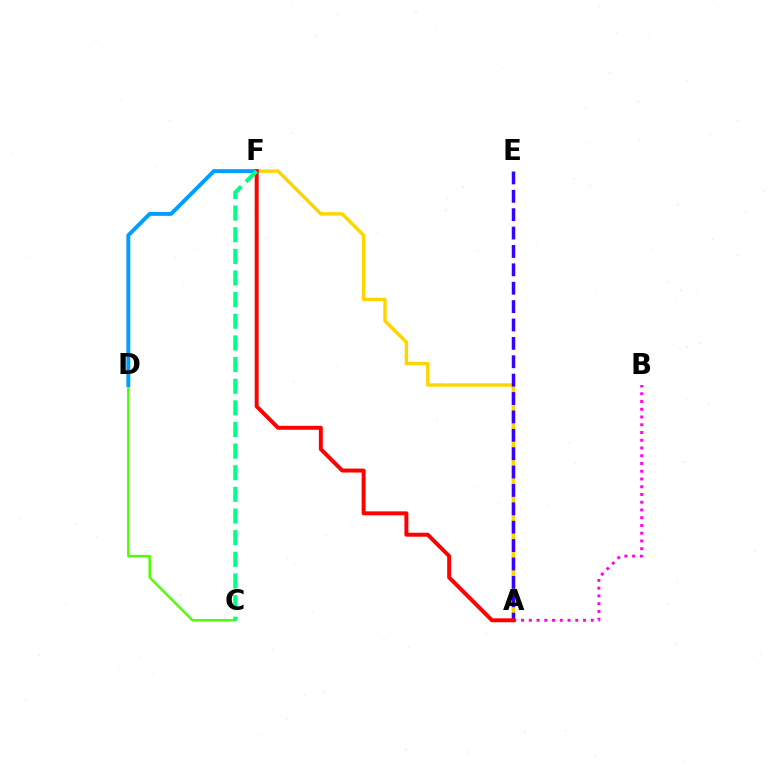{('A', 'B'): [{'color': '#ff00ed', 'line_style': 'dotted', 'thickness': 2.1}], ('C', 'D'): [{'color': '#4fff00', 'line_style': 'solid', 'thickness': 1.79}], ('A', 'F'): [{'color': '#ffd500', 'line_style': 'solid', 'thickness': 2.46}, {'color': '#ff0000', 'line_style': 'solid', 'thickness': 2.85}], ('A', 'E'): [{'color': '#3700ff', 'line_style': 'dashed', 'thickness': 2.5}], ('D', 'F'): [{'color': '#009eff', 'line_style': 'solid', 'thickness': 2.84}], ('C', 'F'): [{'color': '#00ff86', 'line_style': 'dashed', 'thickness': 2.94}]}